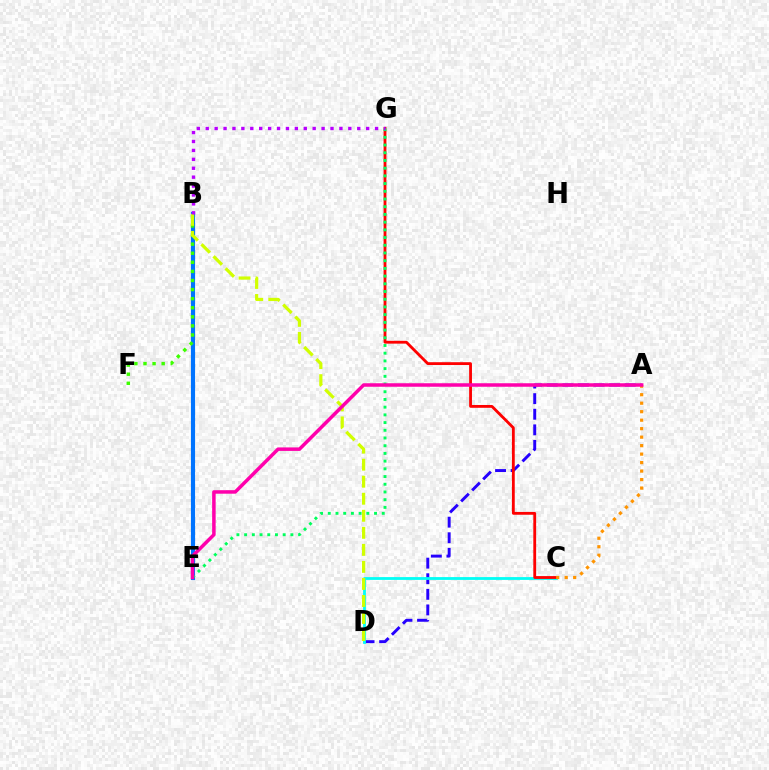{('A', 'D'): [{'color': '#2500ff', 'line_style': 'dashed', 'thickness': 2.12}], ('C', 'D'): [{'color': '#00fff6', 'line_style': 'solid', 'thickness': 2.01}], ('B', 'E'): [{'color': '#0074ff', 'line_style': 'solid', 'thickness': 2.98}], ('C', 'G'): [{'color': '#ff0000', 'line_style': 'solid', 'thickness': 2.03}], ('A', 'C'): [{'color': '#ff9400', 'line_style': 'dotted', 'thickness': 2.31}], ('B', 'F'): [{'color': '#3dff00', 'line_style': 'dotted', 'thickness': 2.47}], ('B', 'D'): [{'color': '#d1ff00', 'line_style': 'dashed', 'thickness': 2.31}], ('E', 'G'): [{'color': '#00ff5c', 'line_style': 'dotted', 'thickness': 2.09}], ('B', 'G'): [{'color': '#b900ff', 'line_style': 'dotted', 'thickness': 2.42}], ('A', 'E'): [{'color': '#ff00ac', 'line_style': 'solid', 'thickness': 2.53}]}